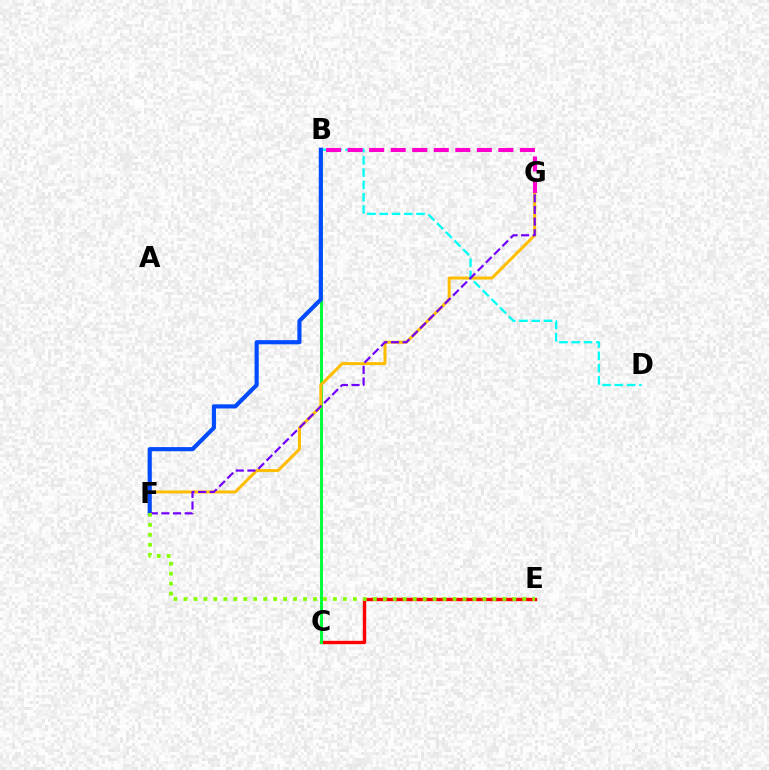{('C', 'E'): [{'color': '#ff0000', 'line_style': 'solid', 'thickness': 2.41}], ('B', 'C'): [{'color': '#00ff39', 'line_style': 'solid', 'thickness': 2.12}], ('F', 'G'): [{'color': '#ffbd00', 'line_style': 'solid', 'thickness': 2.16}, {'color': '#7200ff', 'line_style': 'dashed', 'thickness': 1.58}], ('B', 'D'): [{'color': '#00fff6', 'line_style': 'dashed', 'thickness': 1.67}], ('B', 'G'): [{'color': '#ff00cf', 'line_style': 'dashed', 'thickness': 2.93}], ('B', 'F'): [{'color': '#004bff', 'line_style': 'solid', 'thickness': 2.98}], ('E', 'F'): [{'color': '#84ff00', 'line_style': 'dotted', 'thickness': 2.71}]}